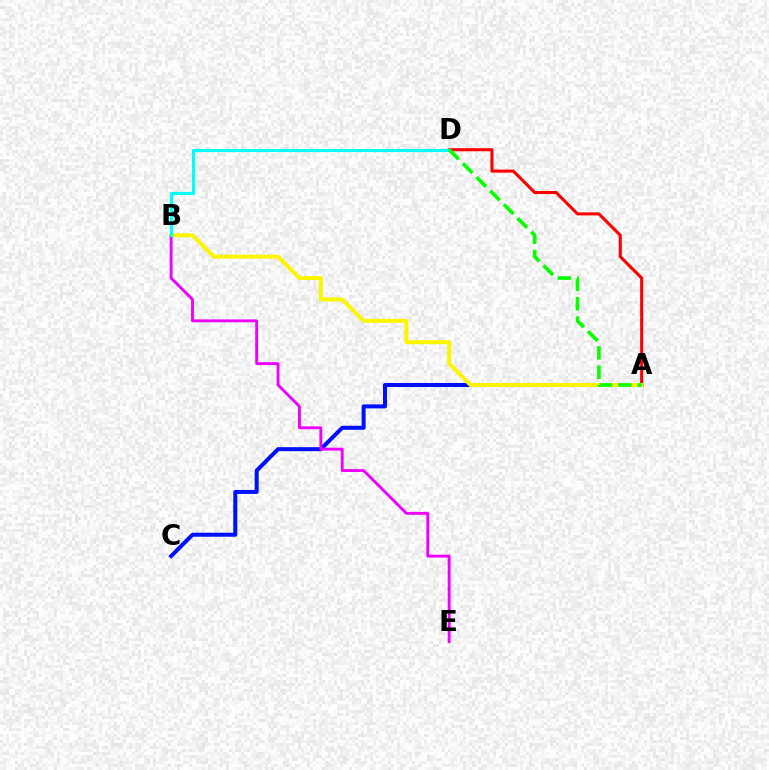{('A', 'C'): [{'color': '#0010ff', 'line_style': 'solid', 'thickness': 2.89}], ('A', 'D'): [{'color': '#ff0000', 'line_style': 'solid', 'thickness': 2.2}, {'color': '#08ff00', 'line_style': 'dashed', 'thickness': 2.63}], ('A', 'B'): [{'color': '#fcf500', 'line_style': 'solid', 'thickness': 2.86}], ('B', 'E'): [{'color': '#ee00ff', 'line_style': 'solid', 'thickness': 2.07}], ('B', 'D'): [{'color': '#00fff6', 'line_style': 'solid', 'thickness': 2.26}]}